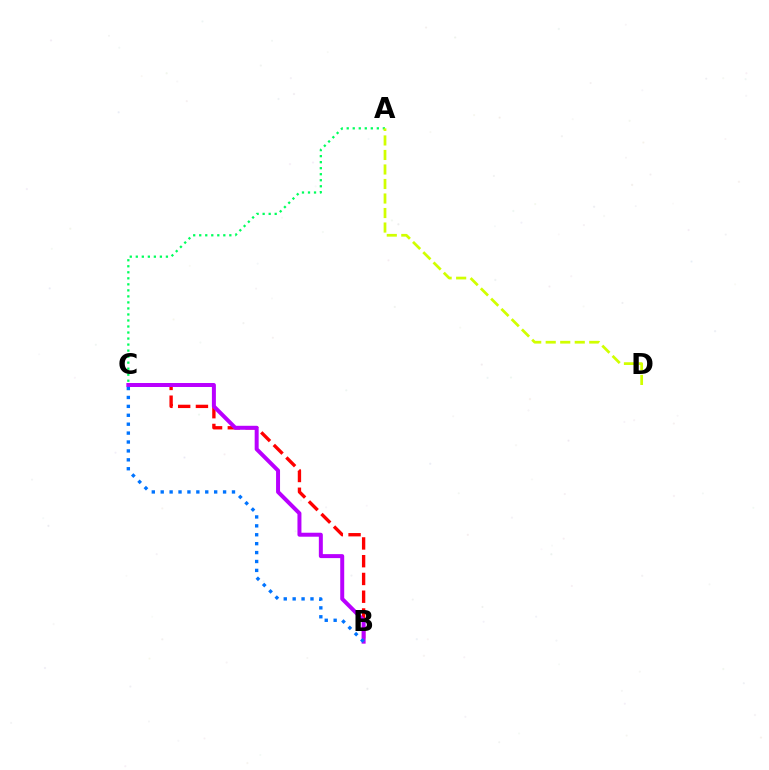{('A', 'C'): [{'color': '#00ff5c', 'line_style': 'dotted', 'thickness': 1.64}], ('B', 'C'): [{'color': '#ff0000', 'line_style': 'dashed', 'thickness': 2.41}, {'color': '#b900ff', 'line_style': 'solid', 'thickness': 2.86}, {'color': '#0074ff', 'line_style': 'dotted', 'thickness': 2.42}], ('A', 'D'): [{'color': '#d1ff00', 'line_style': 'dashed', 'thickness': 1.97}]}